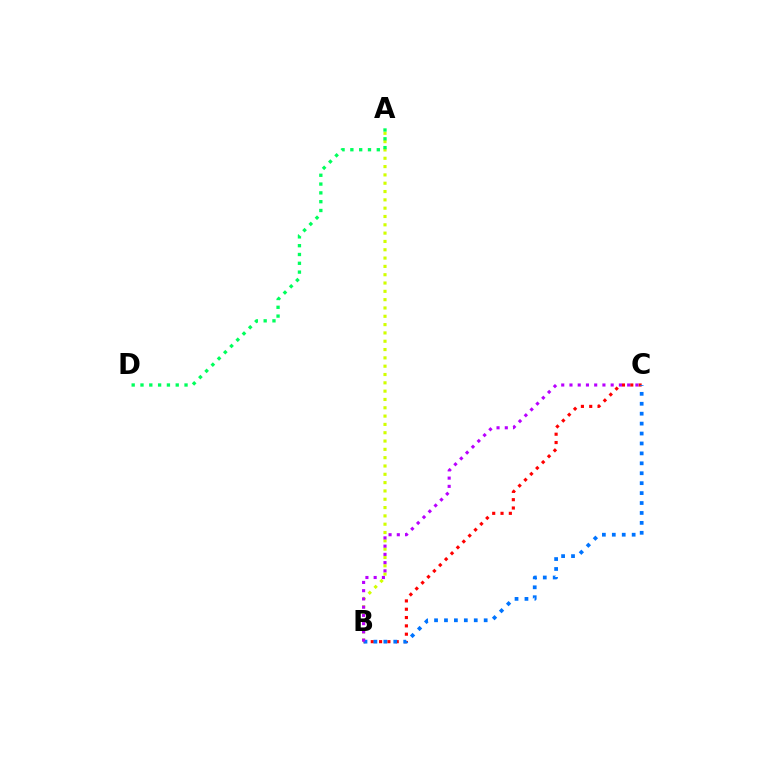{('A', 'B'): [{'color': '#d1ff00', 'line_style': 'dotted', 'thickness': 2.26}], ('B', 'C'): [{'color': '#ff0000', 'line_style': 'dotted', 'thickness': 2.26}, {'color': '#0074ff', 'line_style': 'dotted', 'thickness': 2.7}, {'color': '#b900ff', 'line_style': 'dotted', 'thickness': 2.24}], ('A', 'D'): [{'color': '#00ff5c', 'line_style': 'dotted', 'thickness': 2.39}]}